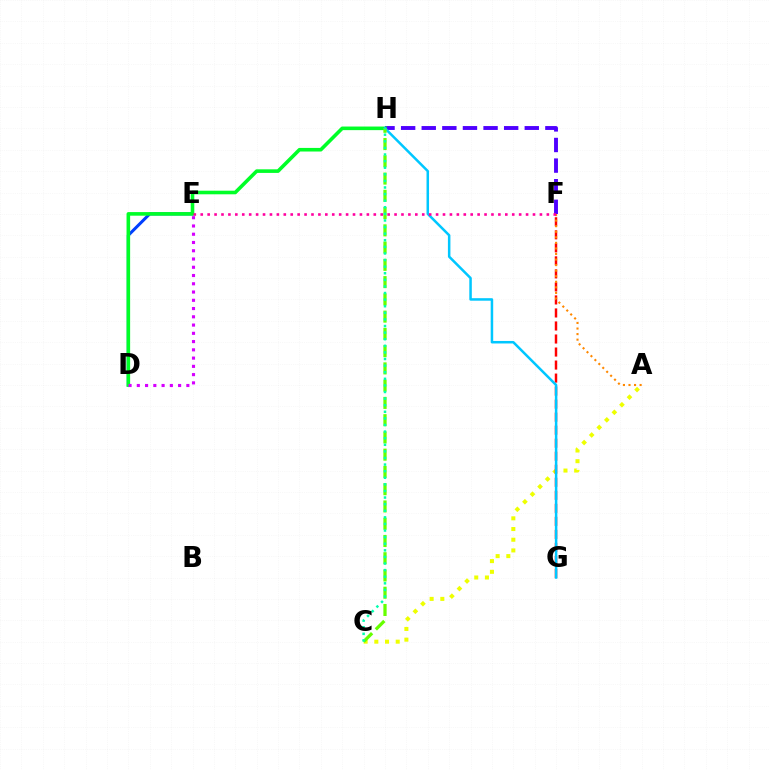{('F', 'H'): [{'color': '#4f00ff', 'line_style': 'dashed', 'thickness': 2.8}], ('D', 'E'): [{'color': '#003fff', 'line_style': 'solid', 'thickness': 2.18}, {'color': '#d600ff', 'line_style': 'dotted', 'thickness': 2.24}], ('D', 'H'): [{'color': '#00ff27', 'line_style': 'solid', 'thickness': 2.59}], ('A', 'C'): [{'color': '#eeff00', 'line_style': 'dotted', 'thickness': 2.91}], ('F', 'G'): [{'color': '#ff0000', 'line_style': 'dashed', 'thickness': 1.77}], ('G', 'H'): [{'color': '#00c7ff', 'line_style': 'solid', 'thickness': 1.81}], ('C', 'H'): [{'color': '#66ff00', 'line_style': 'dashed', 'thickness': 2.34}, {'color': '#00ffaf', 'line_style': 'dotted', 'thickness': 1.79}], ('A', 'F'): [{'color': '#ff8800', 'line_style': 'dotted', 'thickness': 1.51}], ('E', 'F'): [{'color': '#ff00a0', 'line_style': 'dotted', 'thickness': 1.88}]}